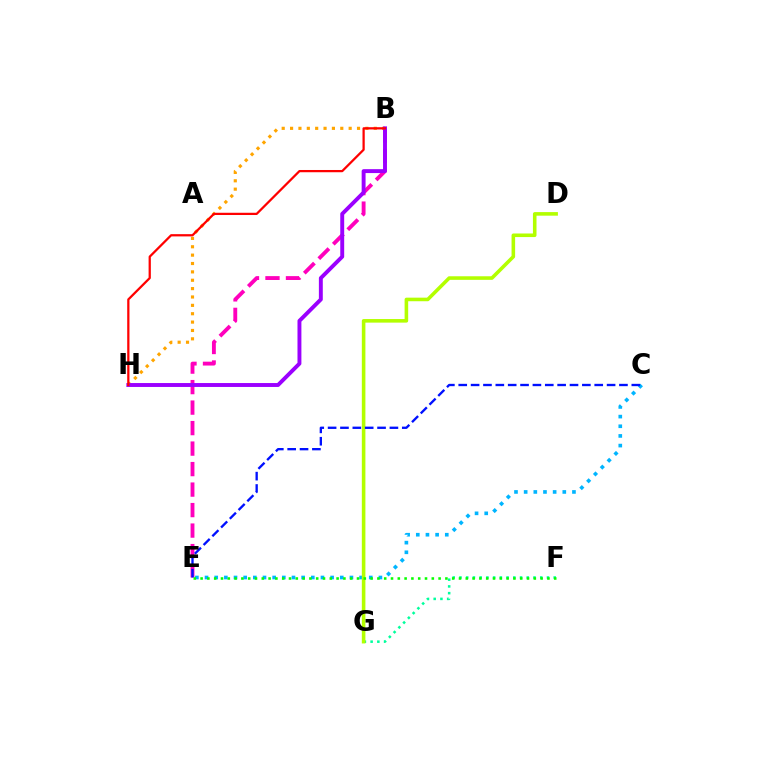{('F', 'G'): [{'color': '#00ff9d', 'line_style': 'dotted', 'thickness': 1.83}], ('B', 'E'): [{'color': '#ff00bd', 'line_style': 'dashed', 'thickness': 2.78}], ('B', 'H'): [{'color': '#ffa500', 'line_style': 'dotted', 'thickness': 2.27}, {'color': '#9b00ff', 'line_style': 'solid', 'thickness': 2.82}, {'color': '#ff0000', 'line_style': 'solid', 'thickness': 1.62}], ('C', 'E'): [{'color': '#00b5ff', 'line_style': 'dotted', 'thickness': 2.62}, {'color': '#0010ff', 'line_style': 'dashed', 'thickness': 1.68}], ('D', 'G'): [{'color': '#b3ff00', 'line_style': 'solid', 'thickness': 2.58}], ('E', 'F'): [{'color': '#08ff00', 'line_style': 'dotted', 'thickness': 1.85}]}